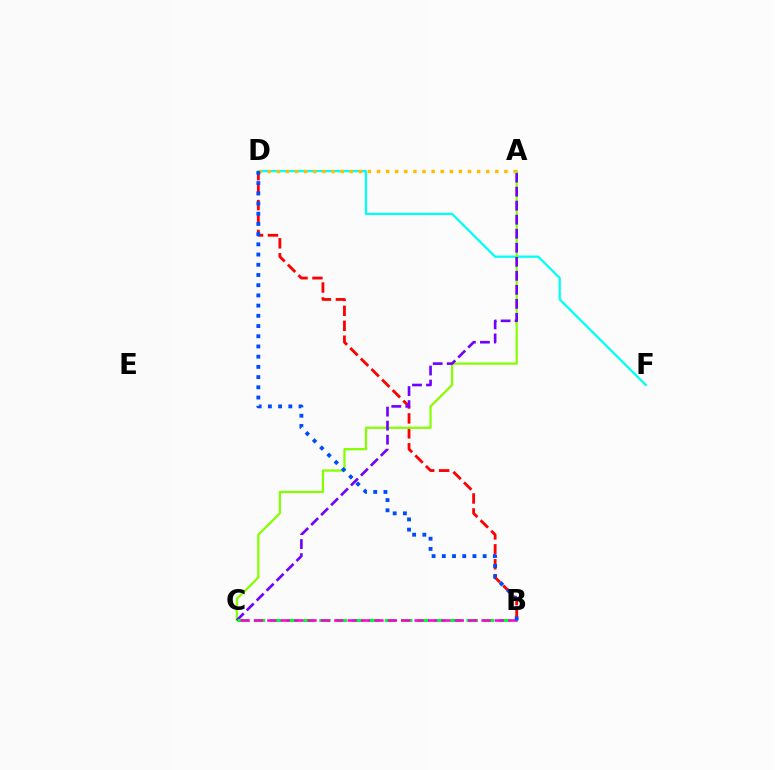{('B', 'D'): [{'color': '#ff0000', 'line_style': 'dashed', 'thickness': 2.03}, {'color': '#004bff', 'line_style': 'dotted', 'thickness': 2.77}], ('D', 'F'): [{'color': '#00fff6', 'line_style': 'solid', 'thickness': 1.62}], ('A', 'C'): [{'color': '#84ff00', 'line_style': 'solid', 'thickness': 1.6}, {'color': '#7200ff', 'line_style': 'dashed', 'thickness': 1.91}], ('B', 'C'): [{'color': '#00ff39', 'line_style': 'dashed', 'thickness': 2.22}, {'color': '#ff00cf', 'line_style': 'dashed', 'thickness': 1.82}], ('A', 'D'): [{'color': '#ffbd00', 'line_style': 'dotted', 'thickness': 2.47}]}